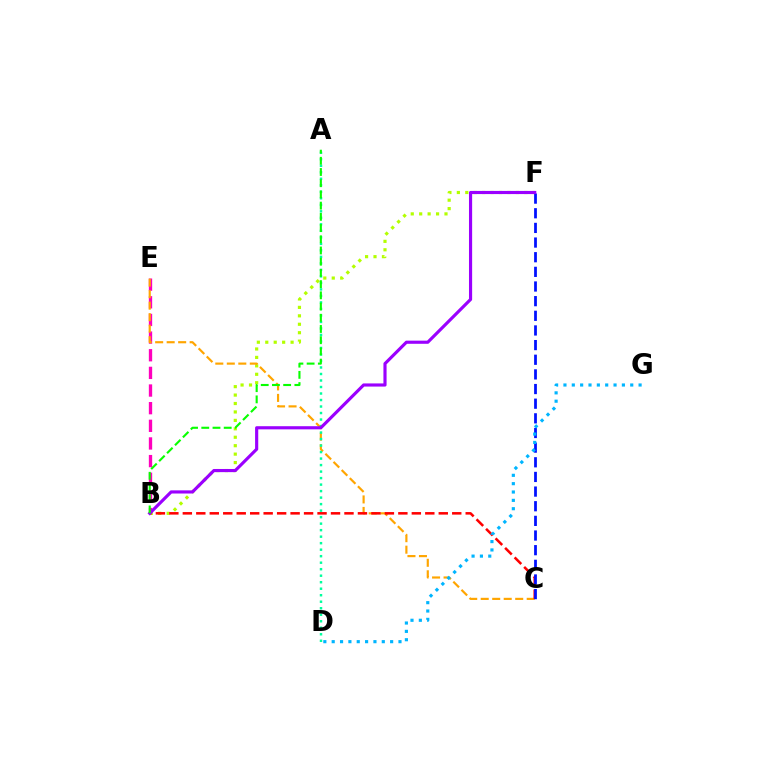{('B', 'F'): [{'color': '#b3ff00', 'line_style': 'dotted', 'thickness': 2.29}, {'color': '#9b00ff', 'line_style': 'solid', 'thickness': 2.27}], ('B', 'E'): [{'color': '#ff00bd', 'line_style': 'dashed', 'thickness': 2.4}], ('C', 'E'): [{'color': '#ffa500', 'line_style': 'dashed', 'thickness': 1.56}], ('B', 'C'): [{'color': '#ff0000', 'line_style': 'dashed', 'thickness': 1.83}], ('A', 'D'): [{'color': '#00ff9d', 'line_style': 'dotted', 'thickness': 1.77}], ('C', 'F'): [{'color': '#0010ff', 'line_style': 'dashed', 'thickness': 1.99}], ('A', 'B'): [{'color': '#08ff00', 'line_style': 'dashed', 'thickness': 1.52}], ('D', 'G'): [{'color': '#00b5ff', 'line_style': 'dotted', 'thickness': 2.27}]}